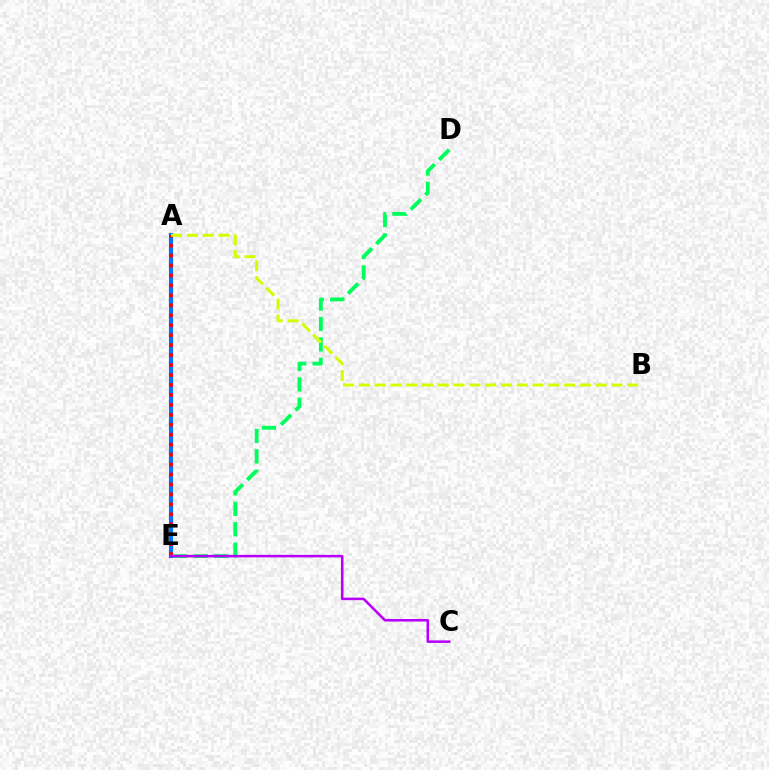{('A', 'E'): [{'color': '#0074ff', 'line_style': 'solid', 'thickness': 2.97}, {'color': '#ff0000', 'line_style': 'dotted', 'thickness': 2.7}], ('D', 'E'): [{'color': '#00ff5c', 'line_style': 'dashed', 'thickness': 2.78}], ('A', 'B'): [{'color': '#d1ff00', 'line_style': 'dashed', 'thickness': 2.14}], ('C', 'E'): [{'color': '#b900ff', 'line_style': 'solid', 'thickness': 1.83}]}